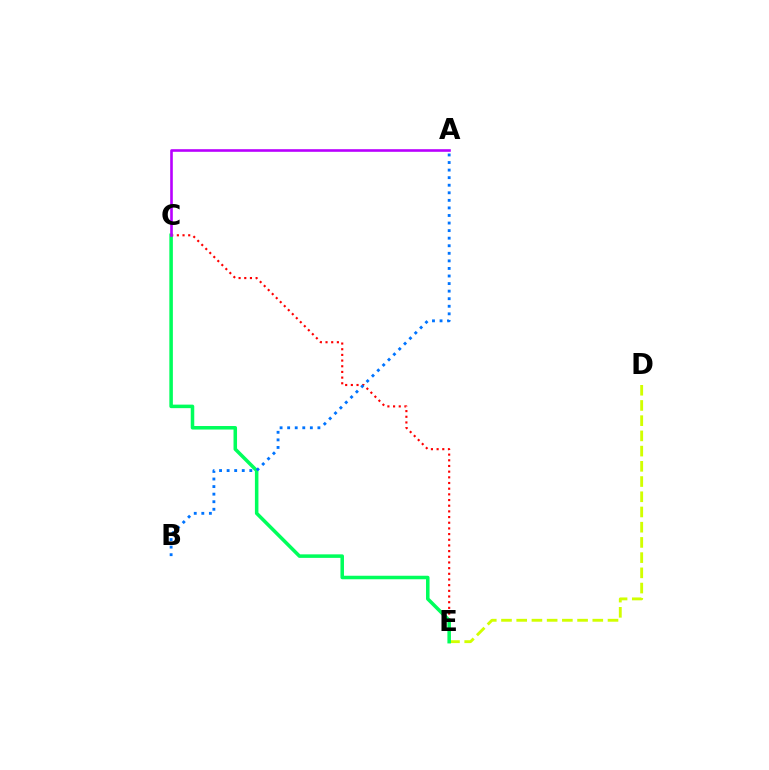{('D', 'E'): [{'color': '#d1ff00', 'line_style': 'dashed', 'thickness': 2.07}], ('C', 'E'): [{'color': '#ff0000', 'line_style': 'dotted', 'thickness': 1.54}, {'color': '#00ff5c', 'line_style': 'solid', 'thickness': 2.54}], ('A', 'C'): [{'color': '#b900ff', 'line_style': 'solid', 'thickness': 1.88}], ('A', 'B'): [{'color': '#0074ff', 'line_style': 'dotted', 'thickness': 2.06}]}